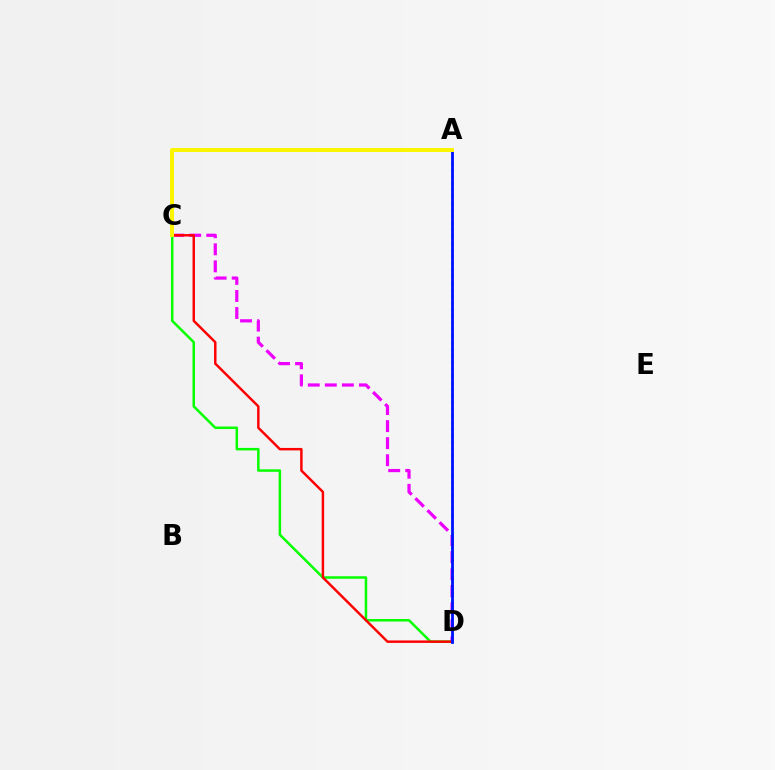{('C', 'D'): [{'color': '#08ff00', 'line_style': 'solid', 'thickness': 1.81}, {'color': '#ee00ff', 'line_style': 'dashed', 'thickness': 2.32}, {'color': '#ff0000', 'line_style': 'solid', 'thickness': 1.77}], ('A', 'D'): [{'color': '#00fff6', 'line_style': 'dotted', 'thickness': 1.8}, {'color': '#0010ff', 'line_style': 'solid', 'thickness': 2.01}], ('A', 'C'): [{'color': '#fcf500', 'line_style': 'solid', 'thickness': 2.87}]}